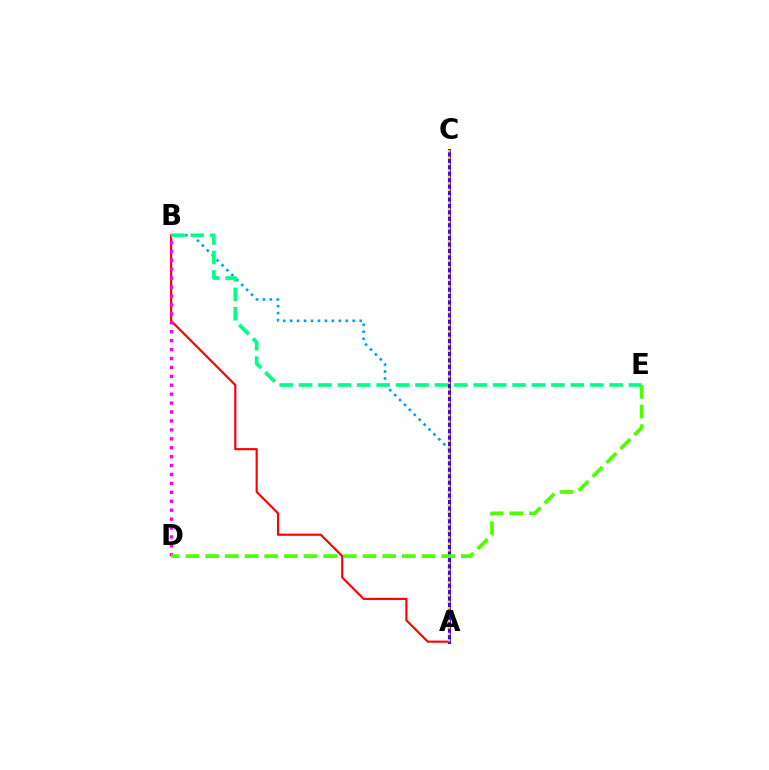{('A', 'B'): [{'color': '#009eff', 'line_style': 'dotted', 'thickness': 1.89}, {'color': '#ff0000', 'line_style': 'solid', 'thickness': 1.55}], ('B', 'E'): [{'color': '#00ff86', 'line_style': 'dashed', 'thickness': 2.64}], ('A', 'C'): [{'color': '#3700ff', 'line_style': 'solid', 'thickness': 2.13}, {'color': '#ffd500', 'line_style': 'dotted', 'thickness': 1.75}], ('B', 'D'): [{'color': '#ff00ed', 'line_style': 'dotted', 'thickness': 2.42}], ('D', 'E'): [{'color': '#4fff00', 'line_style': 'dashed', 'thickness': 2.67}]}